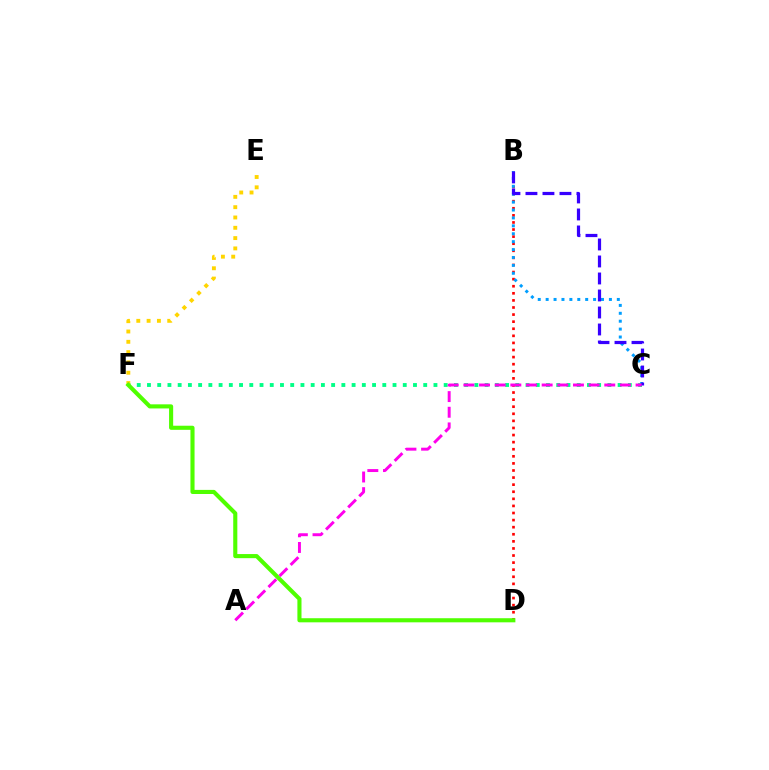{('B', 'D'): [{'color': '#ff0000', 'line_style': 'dotted', 'thickness': 1.93}], ('B', 'C'): [{'color': '#009eff', 'line_style': 'dotted', 'thickness': 2.15}, {'color': '#3700ff', 'line_style': 'dashed', 'thickness': 2.31}], ('C', 'F'): [{'color': '#00ff86', 'line_style': 'dotted', 'thickness': 2.78}], ('E', 'F'): [{'color': '#ffd500', 'line_style': 'dotted', 'thickness': 2.8}], ('D', 'F'): [{'color': '#4fff00', 'line_style': 'solid', 'thickness': 2.95}], ('A', 'C'): [{'color': '#ff00ed', 'line_style': 'dashed', 'thickness': 2.13}]}